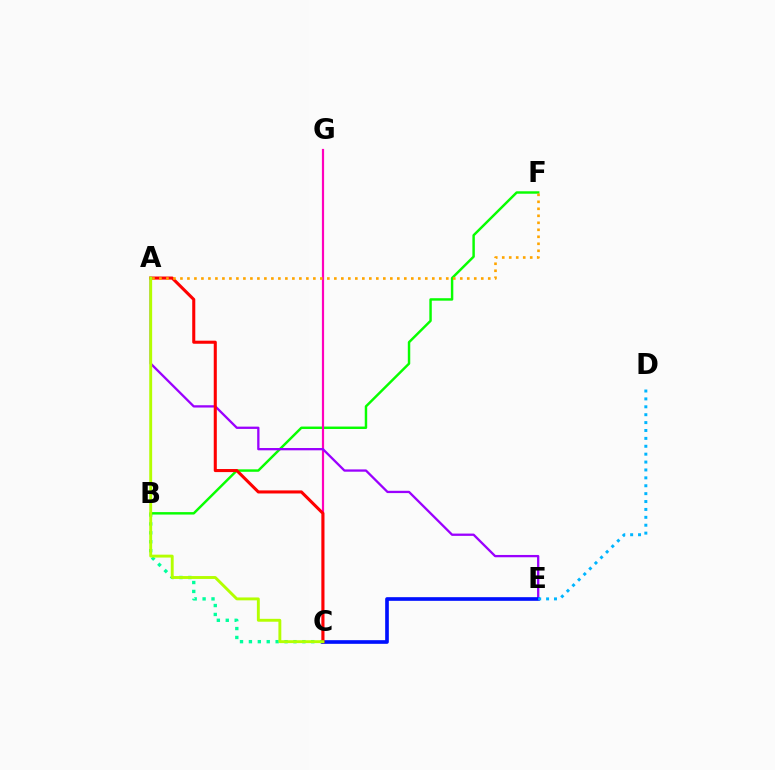{('B', 'C'): [{'color': '#00ff9d', 'line_style': 'dotted', 'thickness': 2.42}], ('B', 'F'): [{'color': '#08ff00', 'line_style': 'solid', 'thickness': 1.76}], ('C', 'G'): [{'color': '#ff00bd', 'line_style': 'solid', 'thickness': 1.58}], ('A', 'E'): [{'color': '#9b00ff', 'line_style': 'solid', 'thickness': 1.66}], ('C', 'E'): [{'color': '#0010ff', 'line_style': 'solid', 'thickness': 2.63}], ('D', 'E'): [{'color': '#00b5ff', 'line_style': 'dotted', 'thickness': 2.15}], ('A', 'C'): [{'color': '#ff0000', 'line_style': 'solid', 'thickness': 2.21}, {'color': '#b3ff00', 'line_style': 'solid', 'thickness': 2.08}], ('A', 'F'): [{'color': '#ffa500', 'line_style': 'dotted', 'thickness': 1.9}]}